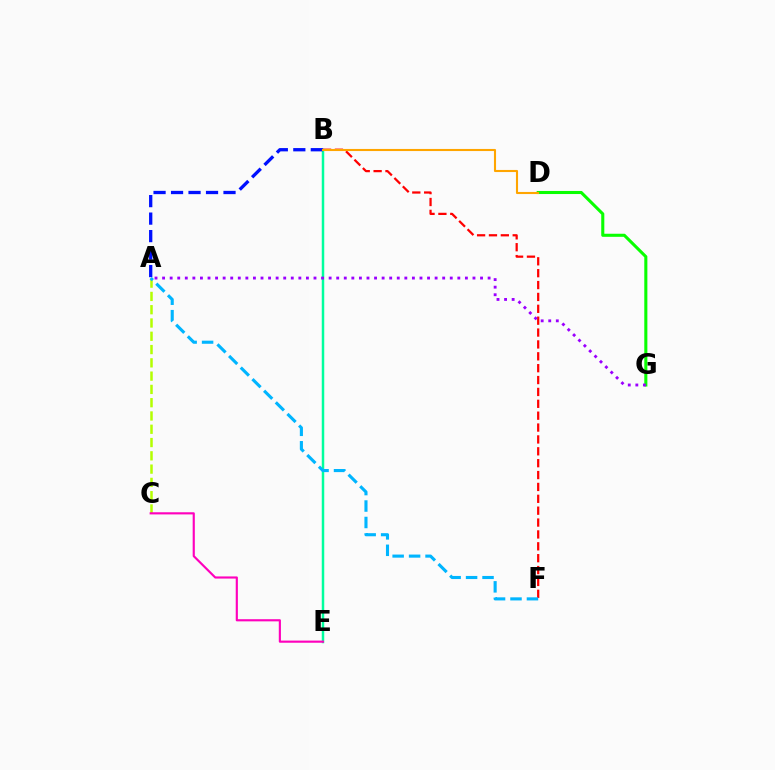{('B', 'E'): [{'color': '#00ff9d', 'line_style': 'solid', 'thickness': 1.79}], ('A', 'C'): [{'color': '#b3ff00', 'line_style': 'dashed', 'thickness': 1.8}], ('B', 'F'): [{'color': '#ff0000', 'line_style': 'dashed', 'thickness': 1.61}], ('C', 'E'): [{'color': '#ff00bd', 'line_style': 'solid', 'thickness': 1.55}], ('A', 'B'): [{'color': '#0010ff', 'line_style': 'dashed', 'thickness': 2.38}], ('D', 'G'): [{'color': '#08ff00', 'line_style': 'solid', 'thickness': 2.21}], ('A', 'F'): [{'color': '#00b5ff', 'line_style': 'dashed', 'thickness': 2.23}], ('A', 'G'): [{'color': '#9b00ff', 'line_style': 'dotted', 'thickness': 2.06}], ('B', 'D'): [{'color': '#ffa500', 'line_style': 'solid', 'thickness': 1.51}]}